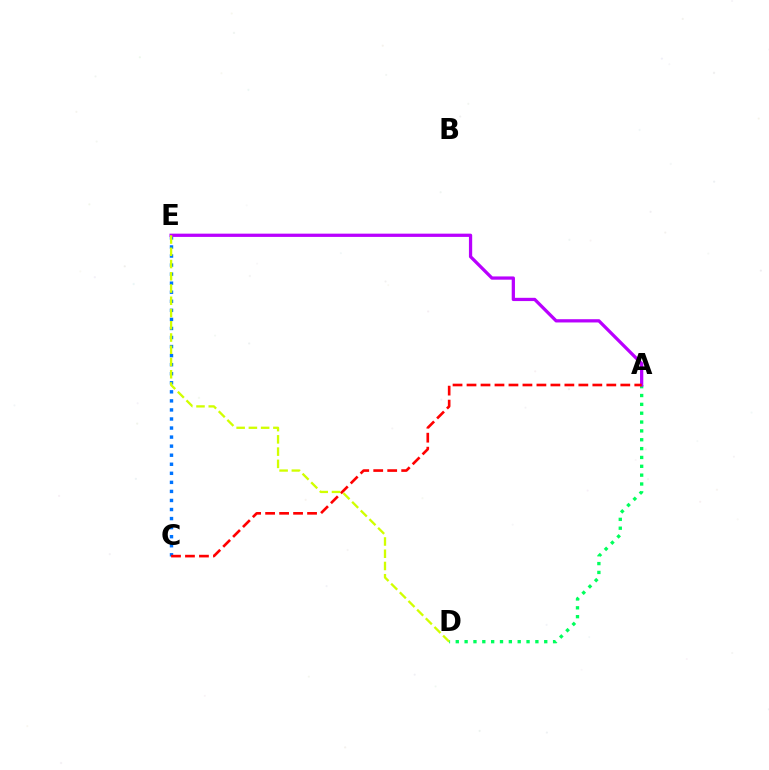{('C', 'E'): [{'color': '#0074ff', 'line_style': 'dotted', 'thickness': 2.46}], ('A', 'D'): [{'color': '#00ff5c', 'line_style': 'dotted', 'thickness': 2.4}], ('A', 'E'): [{'color': '#b900ff', 'line_style': 'solid', 'thickness': 2.34}], ('A', 'C'): [{'color': '#ff0000', 'line_style': 'dashed', 'thickness': 1.9}], ('D', 'E'): [{'color': '#d1ff00', 'line_style': 'dashed', 'thickness': 1.66}]}